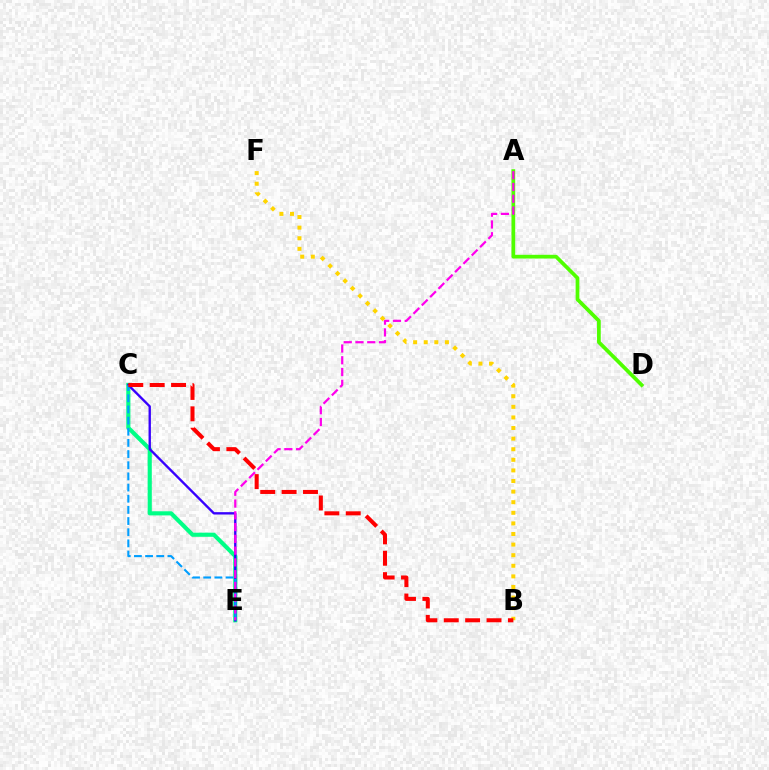{('A', 'D'): [{'color': '#4fff00', 'line_style': 'solid', 'thickness': 2.69}], ('C', 'E'): [{'color': '#00ff86', 'line_style': 'solid', 'thickness': 2.98}, {'color': '#3700ff', 'line_style': 'solid', 'thickness': 1.7}, {'color': '#009eff', 'line_style': 'dashed', 'thickness': 1.52}], ('B', 'F'): [{'color': '#ffd500', 'line_style': 'dotted', 'thickness': 2.88}], ('A', 'E'): [{'color': '#ff00ed', 'line_style': 'dashed', 'thickness': 1.6}], ('B', 'C'): [{'color': '#ff0000', 'line_style': 'dashed', 'thickness': 2.9}]}